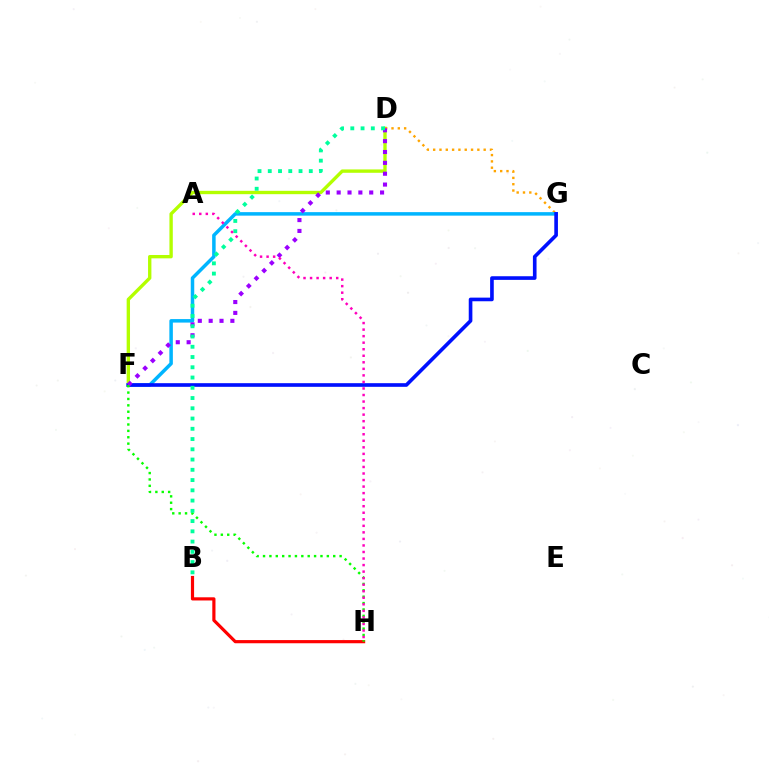{('D', 'F'): [{'color': '#b3ff00', 'line_style': 'solid', 'thickness': 2.42}, {'color': '#9b00ff', 'line_style': 'dotted', 'thickness': 2.95}], ('D', 'G'): [{'color': '#ffa500', 'line_style': 'dotted', 'thickness': 1.72}], ('F', 'G'): [{'color': '#00b5ff', 'line_style': 'solid', 'thickness': 2.52}, {'color': '#0010ff', 'line_style': 'solid', 'thickness': 2.62}], ('B', 'H'): [{'color': '#ff0000', 'line_style': 'solid', 'thickness': 2.29}], ('F', 'H'): [{'color': '#08ff00', 'line_style': 'dotted', 'thickness': 1.73}], ('B', 'D'): [{'color': '#00ff9d', 'line_style': 'dotted', 'thickness': 2.79}], ('A', 'H'): [{'color': '#ff00bd', 'line_style': 'dotted', 'thickness': 1.78}]}